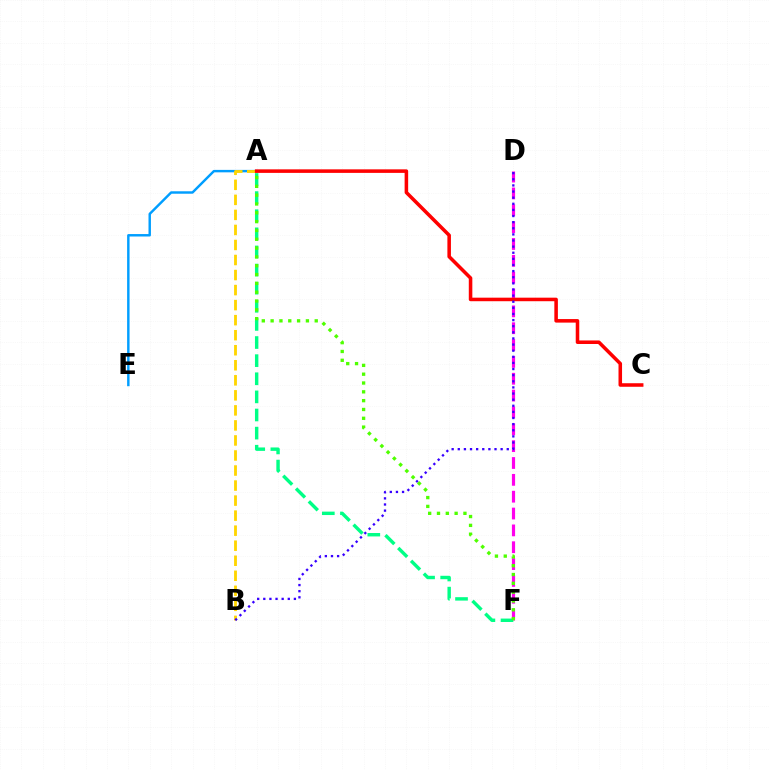{('A', 'E'): [{'color': '#009eff', 'line_style': 'solid', 'thickness': 1.76}], ('D', 'F'): [{'color': '#ff00ed', 'line_style': 'dashed', 'thickness': 2.29}], ('A', 'B'): [{'color': '#ffd500', 'line_style': 'dashed', 'thickness': 2.04}], ('A', 'C'): [{'color': '#ff0000', 'line_style': 'solid', 'thickness': 2.55}], ('A', 'F'): [{'color': '#00ff86', 'line_style': 'dashed', 'thickness': 2.46}, {'color': '#4fff00', 'line_style': 'dotted', 'thickness': 2.4}], ('B', 'D'): [{'color': '#3700ff', 'line_style': 'dotted', 'thickness': 1.66}]}